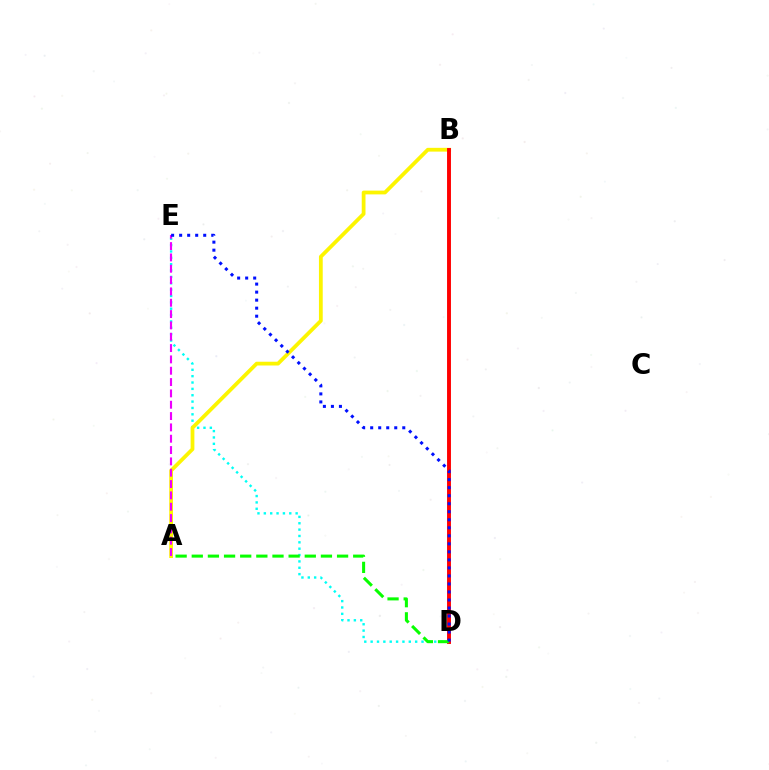{('D', 'E'): [{'color': '#00fff6', 'line_style': 'dotted', 'thickness': 1.73}, {'color': '#0010ff', 'line_style': 'dotted', 'thickness': 2.18}], ('A', 'B'): [{'color': '#fcf500', 'line_style': 'solid', 'thickness': 2.72}], ('B', 'D'): [{'color': '#ff0000', 'line_style': 'solid', 'thickness': 2.81}], ('A', 'E'): [{'color': '#ee00ff', 'line_style': 'dashed', 'thickness': 1.54}], ('A', 'D'): [{'color': '#08ff00', 'line_style': 'dashed', 'thickness': 2.19}]}